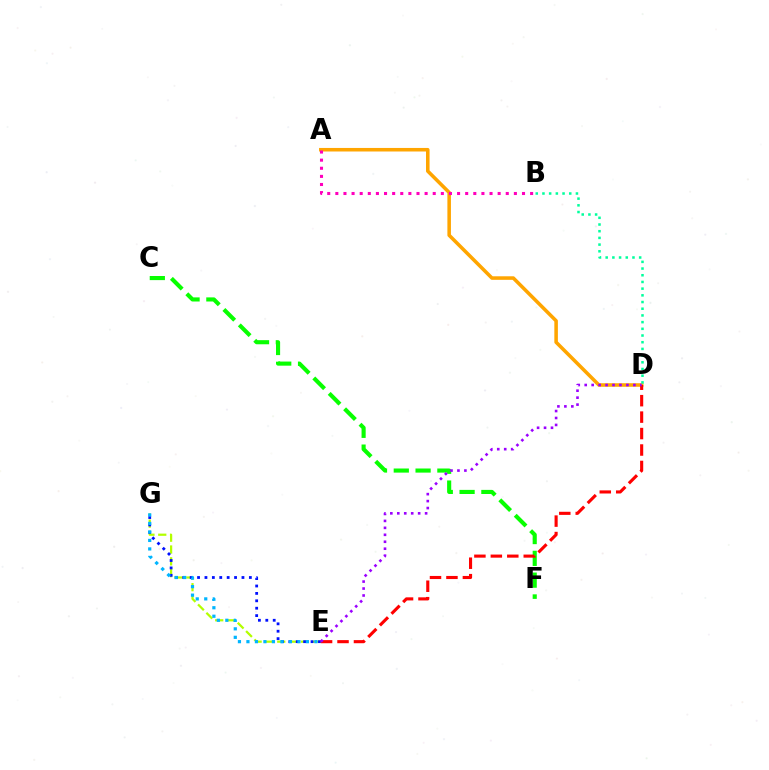{('C', 'F'): [{'color': '#08ff00', 'line_style': 'dashed', 'thickness': 2.96}], ('E', 'G'): [{'color': '#b3ff00', 'line_style': 'dashed', 'thickness': 1.61}, {'color': '#0010ff', 'line_style': 'dotted', 'thickness': 2.01}, {'color': '#00b5ff', 'line_style': 'dotted', 'thickness': 2.31}], ('A', 'D'): [{'color': '#ffa500', 'line_style': 'solid', 'thickness': 2.56}], ('D', 'E'): [{'color': '#ff0000', 'line_style': 'dashed', 'thickness': 2.23}, {'color': '#9b00ff', 'line_style': 'dotted', 'thickness': 1.89}], ('A', 'B'): [{'color': '#ff00bd', 'line_style': 'dotted', 'thickness': 2.2}], ('B', 'D'): [{'color': '#00ff9d', 'line_style': 'dotted', 'thickness': 1.82}]}